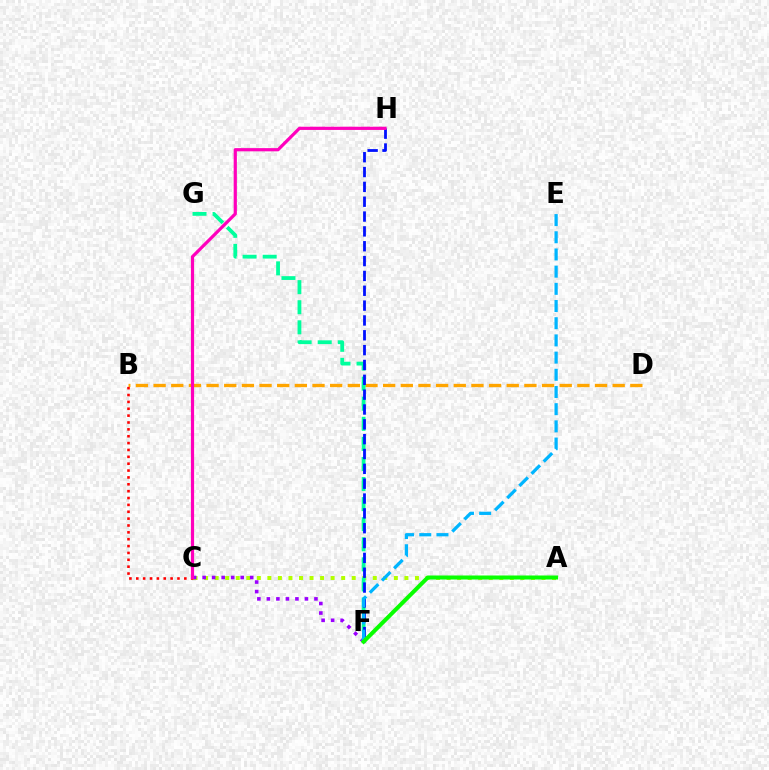{('A', 'C'): [{'color': '#b3ff00', 'line_style': 'dotted', 'thickness': 2.86}], ('B', 'D'): [{'color': '#ffa500', 'line_style': 'dashed', 'thickness': 2.4}], ('C', 'F'): [{'color': '#9b00ff', 'line_style': 'dotted', 'thickness': 2.58}], ('F', 'G'): [{'color': '#00ff9d', 'line_style': 'dashed', 'thickness': 2.73}], ('B', 'C'): [{'color': '#ff0000', 'line_style': 'dotted', 'thickness': 1.87}], ('F', 'H'): [{'color': '#0010ff', 'line_style': 'dashed', 'thickness': 2.02}], ('C', 'H'): [{'color': '#ff00bd', 'line_style': 'solid', 'thickness': 2.31}], ('E', 'F'): [{'color': '#00b5ff', 'line_style': 'dashed', 'thickness': 2.34}], ('A', 'F'): [{'color': '#08ff00', 'line_style': 'solid', 'thickness': 2.89}]}